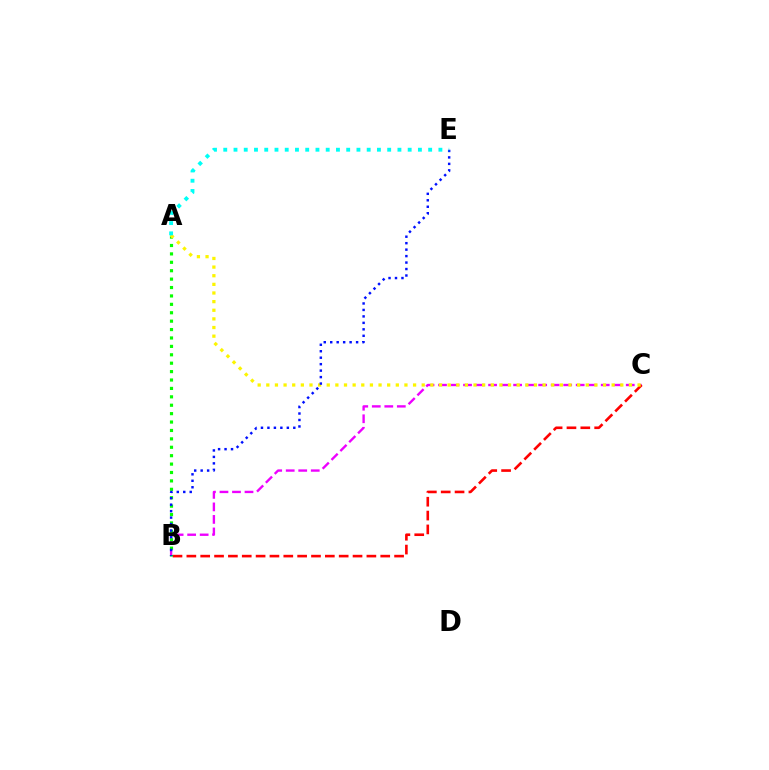{('B', 'C'): [{'color': '#ee00ff', 'line_style': 'dashed', 'thickness': 1.7}, {'color': '#ff0000', 'line_style': 'dashed', 'thickness': 1.88}], ('A', 'B'): [{'color': '#08ff00', 'line_style': 'dotted', 'thickness': 2.28}], ('A', 'C'): [{'color': '#fcf500', 'line_style': 'dotted', 'thickness': 2.35}], ('B', 'E'): [{'color': '#0010ff', 'line_style': 'dotted', 'thickness': 1.76}], ('A', 'E'): [{'color': '#00fff6', 'line_style': 'dotted', 'thickness': 2.78}]}